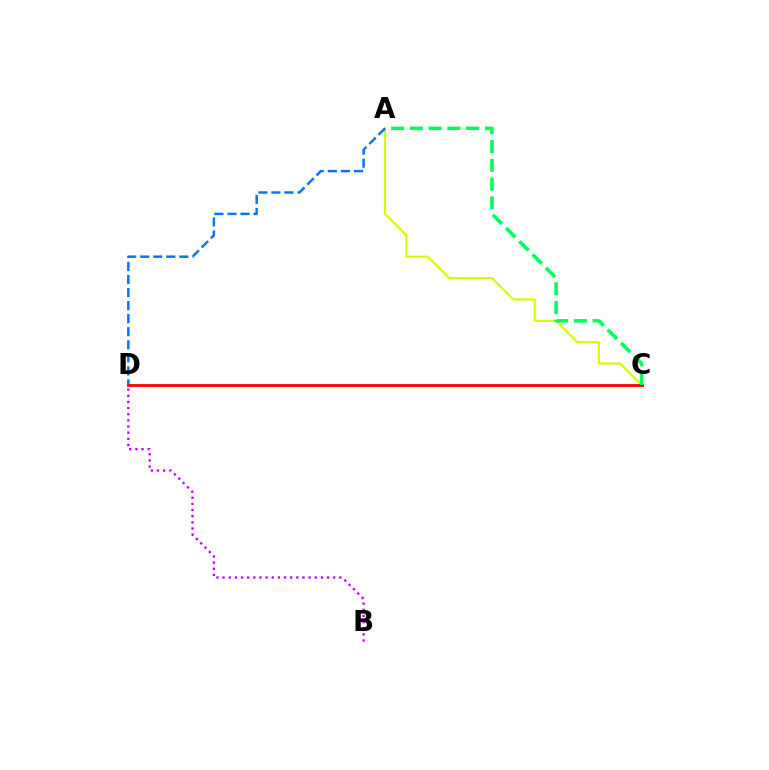{('A', 'C'): [{'color': '#d1ff00', 'line_style': 'solid', 'thickness': 1.53}, {'color': '#00ff5c', 'line_style': 'dashed', 'thickness': 2.55}], ('B', 'D'): [{'color': '#b900ff', 'line_style': 'dotted', 'thickness': 1.67}], ('A', 'D'): [{'color': '#0074ff', 'line_style': 'dashed', 'thickness': 1.77}], ('C', 'D'): [{'color': '#ff0000', 'line_style': 'solid', 'thickness': 2.03}]}